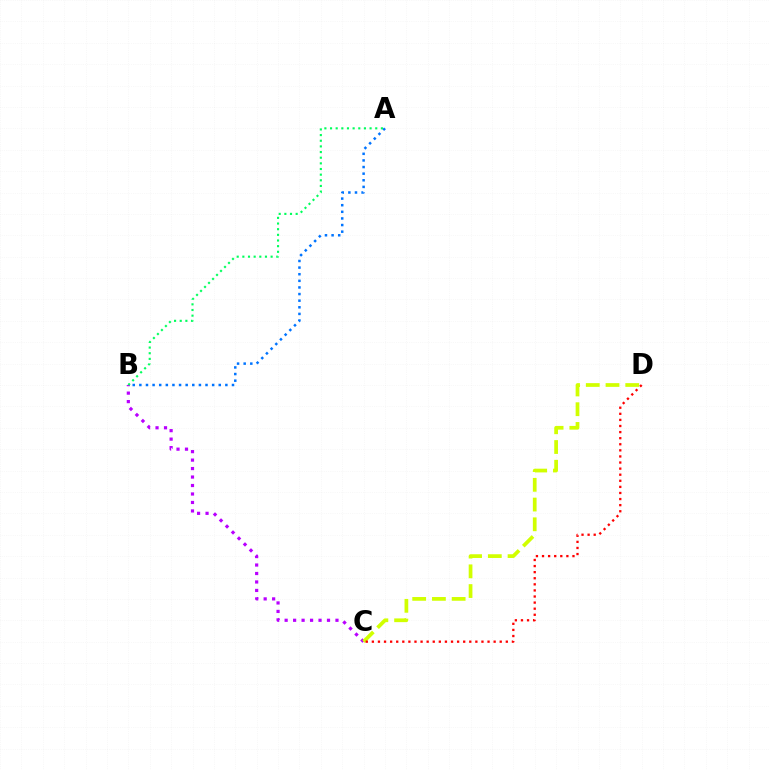{('B', 'C'): [{'color': '#b900ff', 'line_style': 'dotted', 'thickness': 2.3}], ('A', 'B'): [{'color': '#0074ff', 'line_style': 'dotted', 'thickness': 1.8}, {'color': '#00ff5c', 'line_style': 'dotted', 'thickness': 1.54}], ('C', 'D'): [{'color': '#d1ff00', 'line_style': 'dashed', 'thickness': 2.68}, {'color': '#ff0000', 'line_style': 'dotted', 'thickness': 1.65}]}